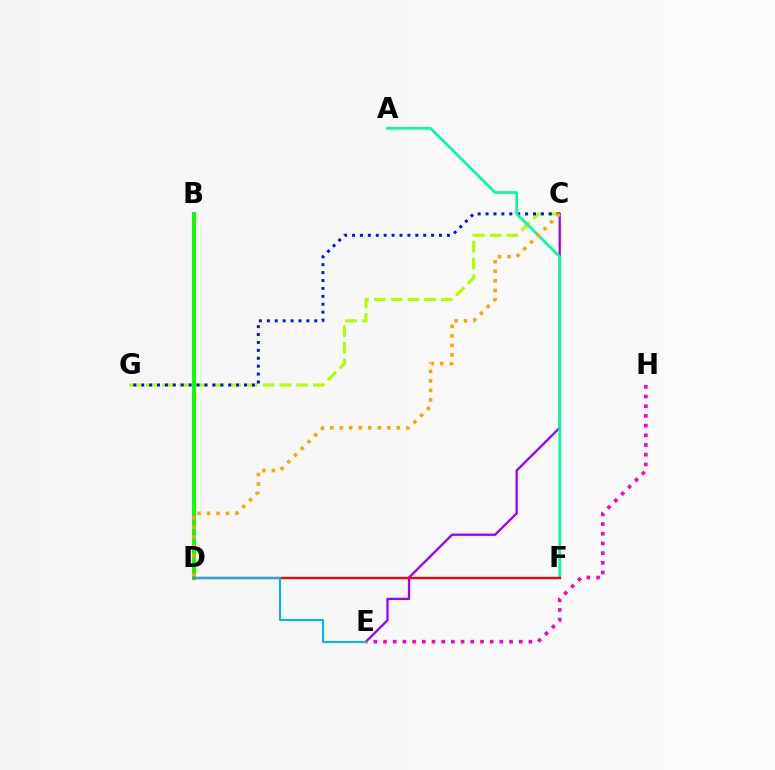{('C', 'G'): [{'color': '#b3ff00', 'line_style': 'dashed', 'thickness': 2.28}, {'color': '#0010ff', 'line_style': 'dotted', 'thickness': 2.15}], ('B', 'D'): [{'color': '#08ff00', 'line_style': 'solid', 'thickness': 2.84}], ('C', 'E'): [{'color': '#9b00ff', 'line_style': 'solid', 'thickness': 1.66}], ('E', 'H'): [{'color': '#ff00bd', 'line_style': 'dotted', 'thickness': 2.63}], ('A', 'F'): [{'color': '#00ff9d', 'line_style': 'solid', 'thickness': 1.93}], ('C', 'D'): [{'color': '#ffa500', 'line_style': 'dotted', 'thickness': 2.58}], ('D', 'F'): [{'color': '#ff0000', 'line_style': 'solid', 'thickness': 1.7}], ('D', 'E'): [{'color': '#00b5ff', 'line_style': 'solid', 'thickness': 1.51}]}